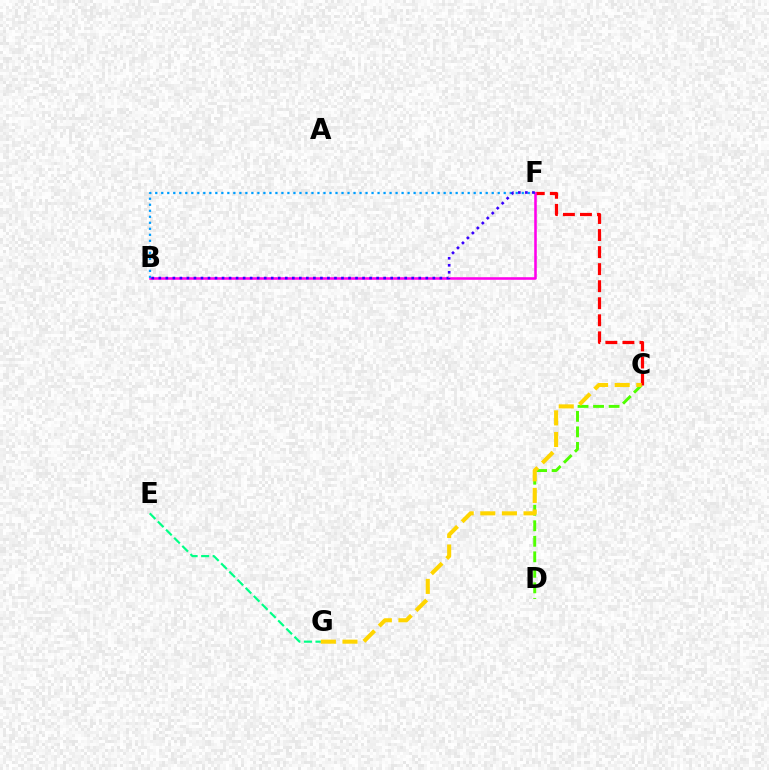{('C', 'D'): [{'color': '#4fff00', 'line_style': 'dashed', 'thickness': 2.11}], ('C', 'F'): [{'color': '#ff0000', 'line_style': 'dashed', 'thickness': 2.32}], ('B', 'F'): [{'color': '#ff00ed', 'line_style': 'solid', 'thickness': 1.85}, {'color': '#009eff', 'line_style': 'dotted', 'thickness': 1.63}, {'color': '#3700ff', 'line_style': 'dotted', 'thickness': 1.91}], ('E', 'G'): [{'color': '#00ff86', 'line_style': 'dashed', 'thickness': 1.56}], ('C', 'G'): [{'color': '#ffd500', 'line_style': 'dashed', 'thickness': 2.93}]}